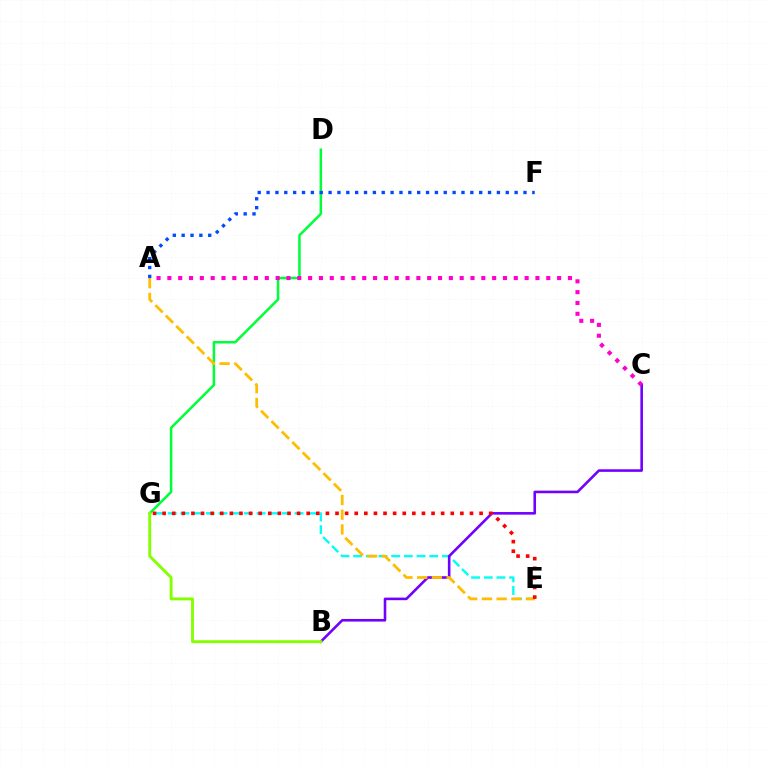{('E', 'G'): [{'color': '#00fff6', 'line_style': 'dashed', 'thickness': 1.72}, {'color': '#ff0000', 'line_style': 'dotted', 'thickness': 2.61}], ('B', 'C'): [{'color': '#7200ff', 'line_style': 'solid', 'thickness': 1.87}], ('D', 'G'): [{'color': '#00ff39', 'line_style': 'solid', 'thickness': 1.82}], ('A', 'E'): [{'color': '#ffbd00', 'line_style': 'dashed', 'thickness': 2.0}], ('B', 'G'): [{'color': '#84ff00', 'line_style': 'solid', 'thickness': 2.08}], ('A', 'C'): [{'color': '#ff00cf', 'line_style': 'dotted', 'thickness': 2.94}], ('A', 'F'): [{'color': '#004bff', 'line_style': 'dotted', 'thickness': 2.41}]}